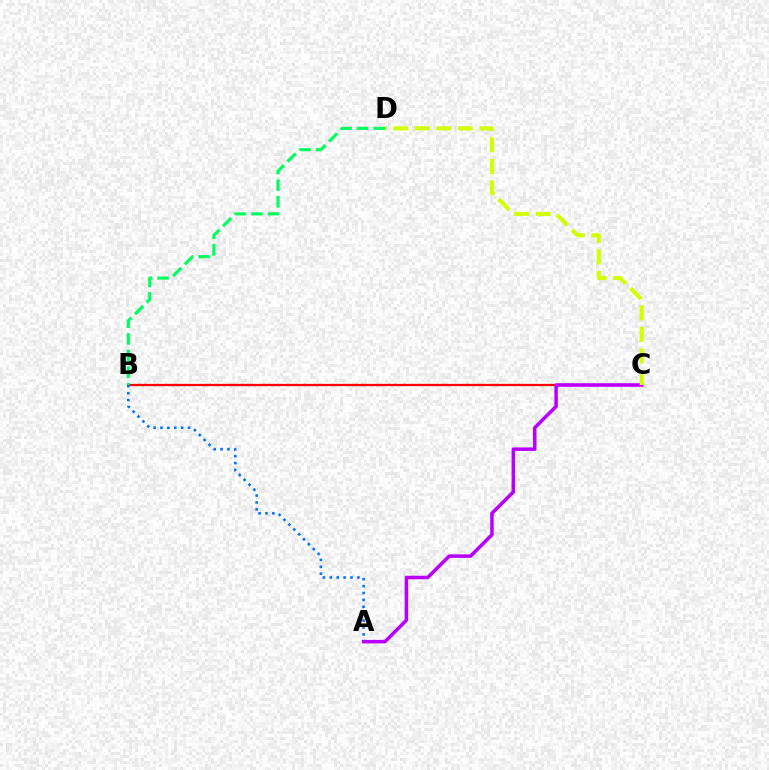{('B', 'C'): [{'color': '#ff0000', 'line_style': 'solid', 'thickness': 1.64}], ('A', 'B'): [{'color': '#0074ff', 'line_style': 'dotted', 'thickness': 1.87}], ('B', 'D'): [{'color': '#00ff5c', 'line_style': 'dashed', 'thickness': 2.26}], ('A', 'C'): [{'color': '#b900ff', 'line_style': 'solid', 'thickness': 2.53}], ('C', 'D'): [{'color': '#d1ff00', 'line_style': 'dashed', 'thickness': 2.93}]}